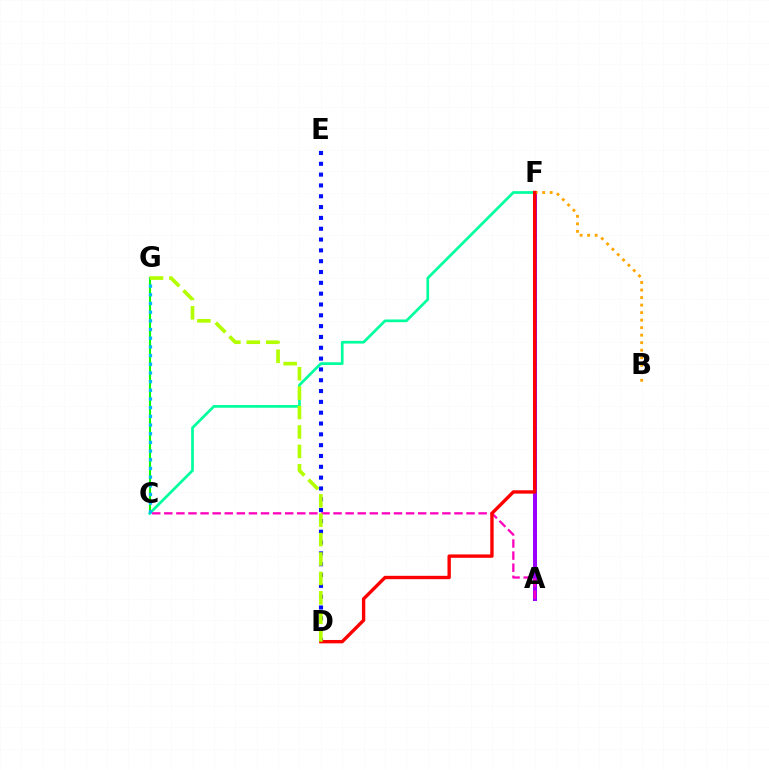{('D', 'E'): [{'color': '#0010ff', 'line_style': 'dotted', 'thickness': 2.94}], ('A', 'F'): [{'color': '#9b00ff', 'line_style': 'solid', 'thickness': 2.9}], ('B', 'F'): [{'color': '#ffa500', 'line_style': 'dotted', 'thickness': 2.04}], ('C', 'G'): [{'color': '#08ff00', 'line_style': 'solid', 'thickness': 1.53}, {'color': '#00b5ff', 'line_style': 'dotted', 'thickness': 2.36}], ('C', 'F'): [{'color': '#00ff9d', 'line_style': 'solid', 'thickness': 1.95}], ('A', 'C'): [{'color': '#ff00bd', 'line_style': 'dashed', 'thickness': 1.64}], ('D', 'F'): [{'color': '#ff0000', 'line_style': 'solid', 'thickness': 2.43}], ('D', 'G'): [{'color': '#b3ff00', 'line_style': 'dashed', 'thickness': 2.64}]}